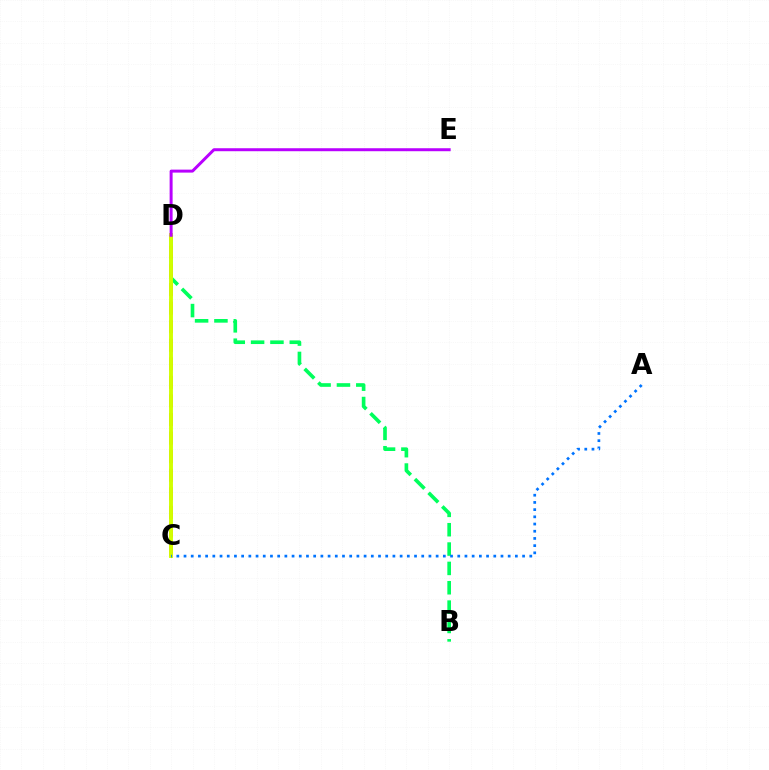{('B', 'D'): [{'color': '#00ff5c', 'line_style': 'dashed', 'thickness': 2.63}], ('C', 'D'): [{'color': '#ff0000', 'line_style': 'dashed', 'thickness': 2.52}, {'color': '#d1ff00', 'line_style': 'solid', 'thickness': 2.8}], ('A', 'C'): [{'color': '#0074ff', 'line_style': 'dotted', 'thickness': 1.96}], ('D', 'E'): [{'color': '#b900ff', 'line_style': 'solid', 'thickness': 2.15}]}